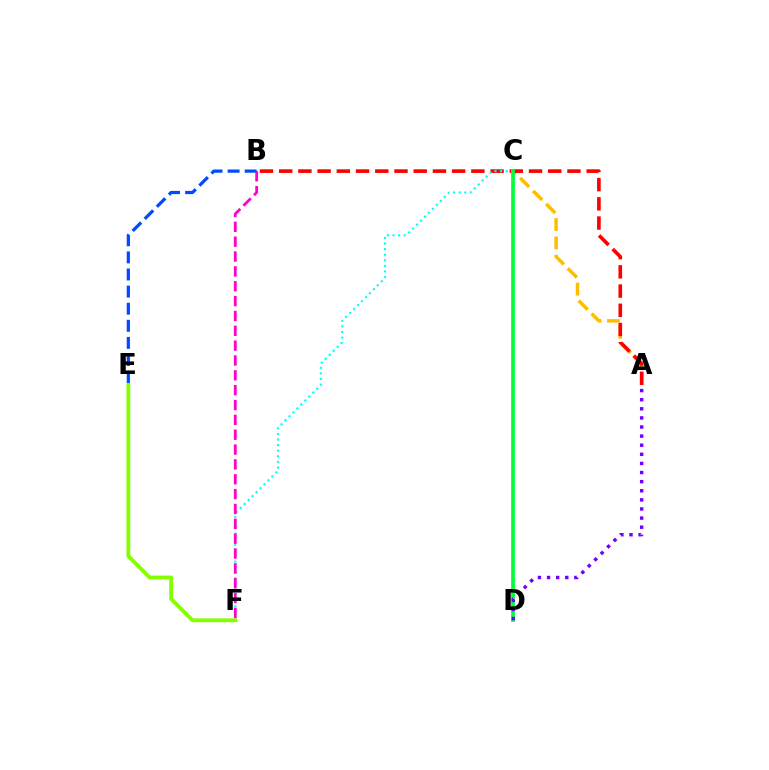{('A', 'C'): [{'color': '#ffbd00', 'line_style': 'dashed', 'thickness': 2.5}], ('A', 'B'): [{'color': '#ff0000', 'line_style': 'dashed', 'thickness': 2.61}], ('C', 'F'): [{'color': '#00fff6', 'line_style': 'dotted', 'thickness': 1.52}], ('B', 'E'): [{'color': '#004bff', 'line_style': 'dashed', 'thickness': 2.32}], ('B', 'F'): [{'color': '#ff00cf', 'line_style': 'dashed', 'thickness': 2.02}], ('C', 'D'): [{'color': '#00ff39', 'line_style': 'solid', 'thickness': 2.67}], ('E', 'F'): [{'color': '#84ff00', 'line_style': 'solid', 'thickness': 2.75}], ('A', 'D'): [{'color': '#7200ff', 'line_style': 'dotted', 'thickness': 2.47}]}